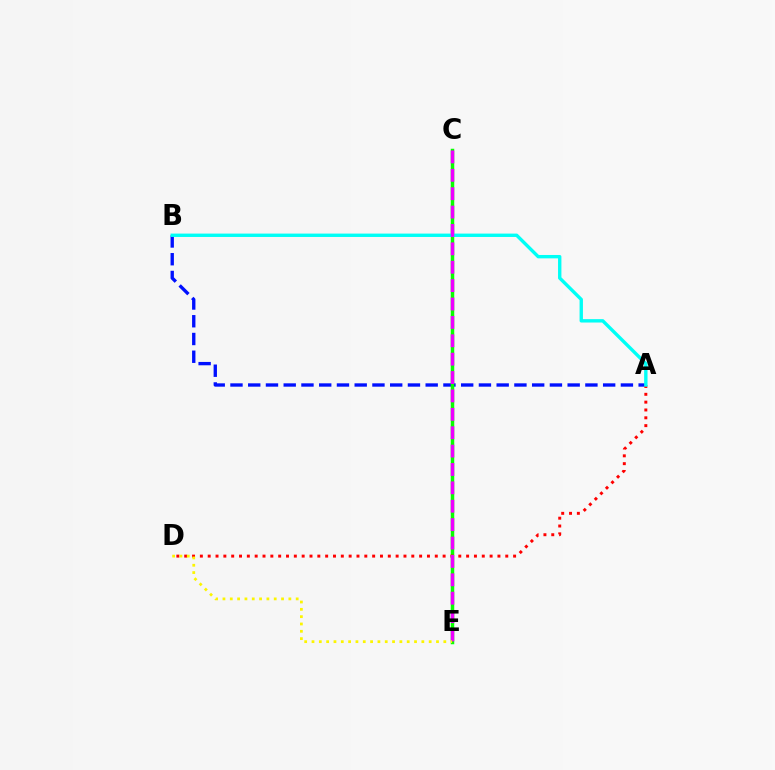{('A', 'B'): [{'color': '#0010ff', 'line_style': 'dashed', 'thickness': 2.41}, {'color': '#00fff6', 'line_style': 'solid', 'thickness': 2.43}], ('C', 'E'): [{'color': '#08ff00', 'line_style': 'solid', 'thickness': 2.52}, {'color': '#ee00ff', 'line_style': 'dashed', 'thickness': 2.5}], ('A', 'D'): [{'color': '#ff0000', 'line_style': 'dotted', 'thickness': 2.13}], ('D', 'E'): [{'color': '#fcf500', 'line_style': 'dotted', 'thickness': 1.99}]}